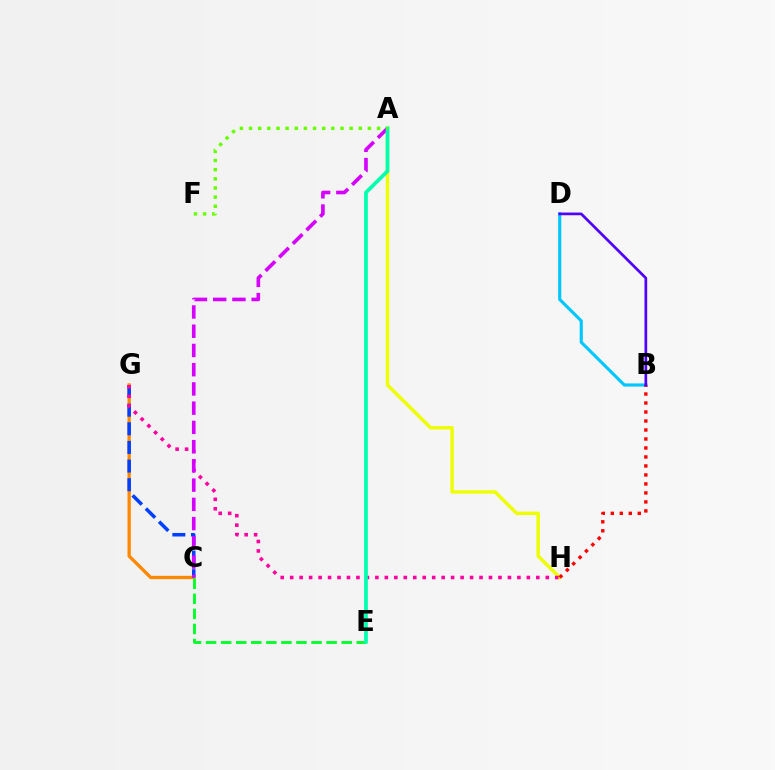{('C', 'G'): [{'color': '#ff8800', 'line_style': 'solid', 'thickness': 2.39}, {'color': '#003fff', 'line_style': 'dashed', 'thickness': 2.53}], ('A', 'H'): [{'color': '#eeff00', 'line_style': 'solid', 'thickness': 2.46}], ('G', 'H'): [{'color': '#ff00a0', 'line_style': 'dotted', 'thickness': 2.57}], ('C', 'E'): [{'color': '#00ff27', 'line_style': 'dashed', 'thickness': 2.05}], ('A', 'C'): [{'color': '#d600ff', 'line_style': 'dashed', 'thickness': 2.61}], ('A', 'E'): [{'color': '#00ffaf', 'line_style': 'solid', 'thickness': 2.67}], ('B', 'D'): [{'color': '#00c7ff', 'line_style': 'solid', 'thickness': 2.25}, {'color': '#4f00ff', 'line_style': 'solid', 'thickness': 1.94}], ('B', 'H'): [{'color': '#ff0000', 'line_style': 'dotted', 'thickness': 2.44}], ('A', 'F'): [{'color': '#66ff00', 'line_style': 'dotted', 'thickness': 2.48}]}